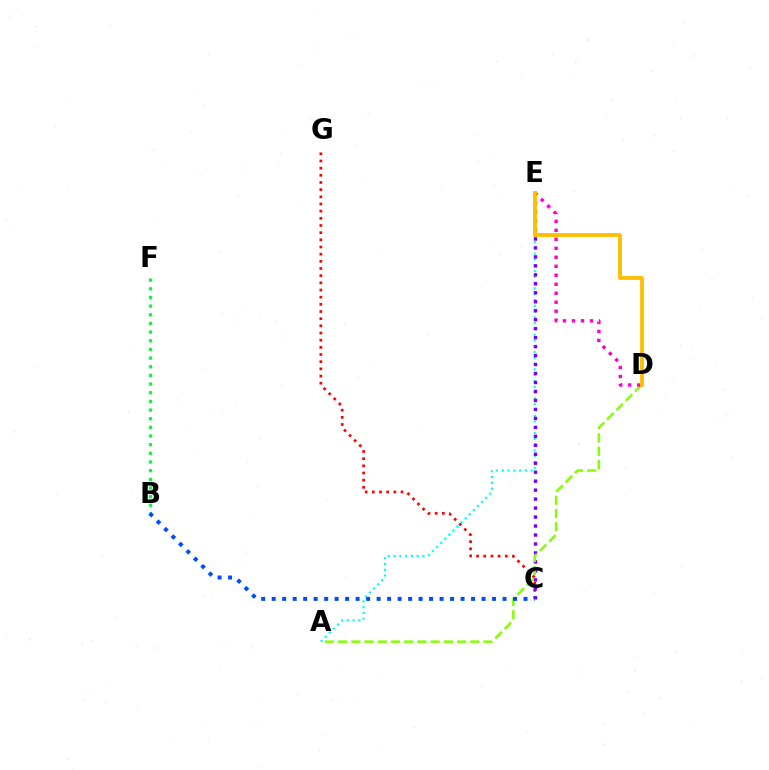{('C', 'G'): [{'color': '#ff0000', 'line_style': 'dotted', 'thickness': 1.95}], ('B', 'F'): [{'color': '#00ff39', 'line_style': 'dotted', 'thickness': 2.35}], ('A', 'E'): [{'color': '#00fff6', 'line_style': 'dotted', 'thickness': 1.57}], ('C', 'E'): [{'color': '#7200ff', 'line_style': 'dotted', 'thickness': 2.44}], ('A', 'D'): [{'color': '#84ff00', 'line_style': 'dashed', 'thickness': 1.8}], ('B', 'C'): [{'color': '#004bff', 'line_style': 'dotted', 'thickness': 2.85}], ('D', 'E'): [{'color': '#ff00cf', 'line_style': 'dotted', 'thickness': 2.44}, {'color': '#ffbd00', 'line_style': 'solid', 'thickness': 2.74}]}